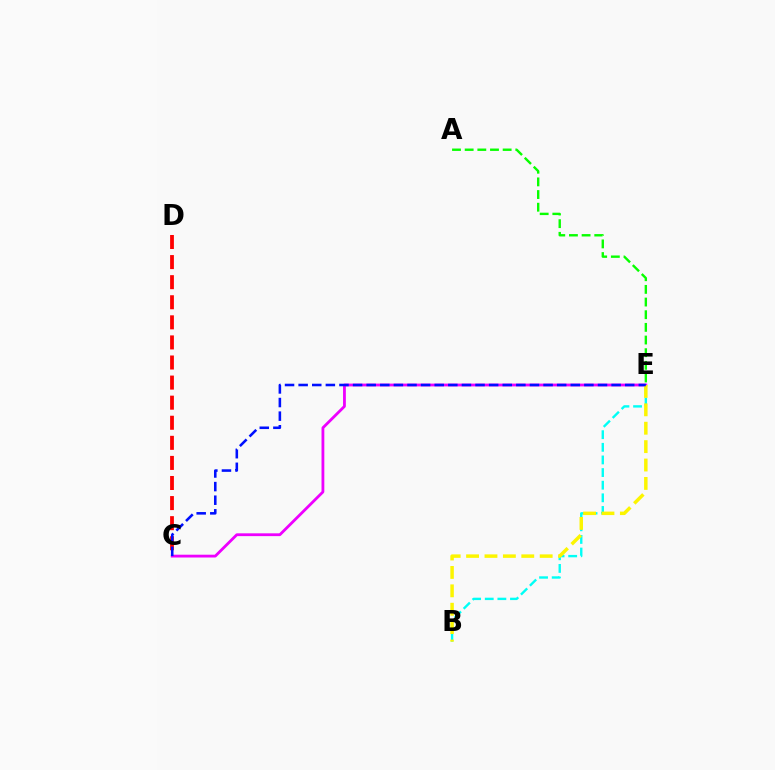{('C', 'D'): [{'color': '#ff0000', 'line_style': 'dashed', 'thickness': 2.73}], ('A', 'E'): [{'color': '#08ff00', 'line_style': 'dashed', 'thickness': 1.72}], ('B', 'E'): [{'color': '#00fff6', 'line_style': 'dashed', 'thickness': 1.72}, {'color': '#fcf500', 'line_style': 'dashed', 'thickness': 2.5}], ('C', 'E'): [{'color': '#ee00ff', 'line_style': 'solid', 'thickness': 2.02}, {'color': '#0010ff', 'line_style': 'dashed', 'thickness': 1.85}]}